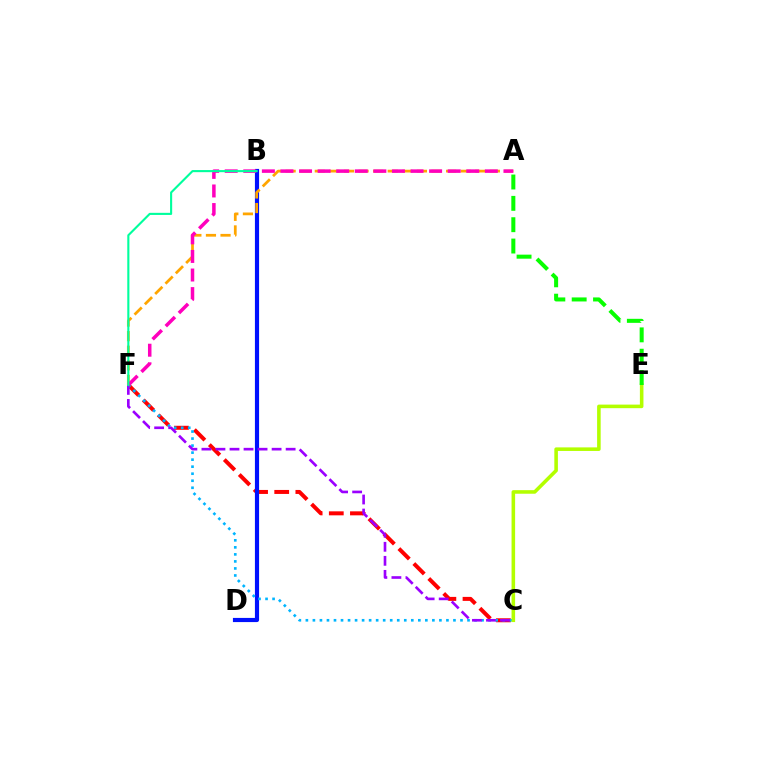{('C', 'F'): [{'color': '#ff0000', 'line_style': 'dashed', 'thickness': 2.87}, {'color': '#00b5ff', 'line_style': 'dotted', 'thickness': 1.91}, {'color': '#9b00ff', 'line_style': 'dashed', 'thickness': 1.91}], ('B', 'D'): [{'color': '#0010ff', 'line_style': 'solid', 'thickness': 3.0}], ('A', 'F'): [{'color': '#ffa500', 'line_style': 'dashed', 'thickness': 1.98}, {'color': '#ff00bd', 'line_style': 'dashed', 'thickness': 2.52}], ('B', 'F'): [{'color': '#00ff9d', 'line_style': 'solid', 'thickness': 1.52}], ('C', 'E'): [{'color': '#b3ff00', 'line_style': 'solid', 'thickness': 2.57}], ('A', 'E'): [{'color': '#08ff00', 'line_style': 'dashed', 'thickness': 2.9}]}